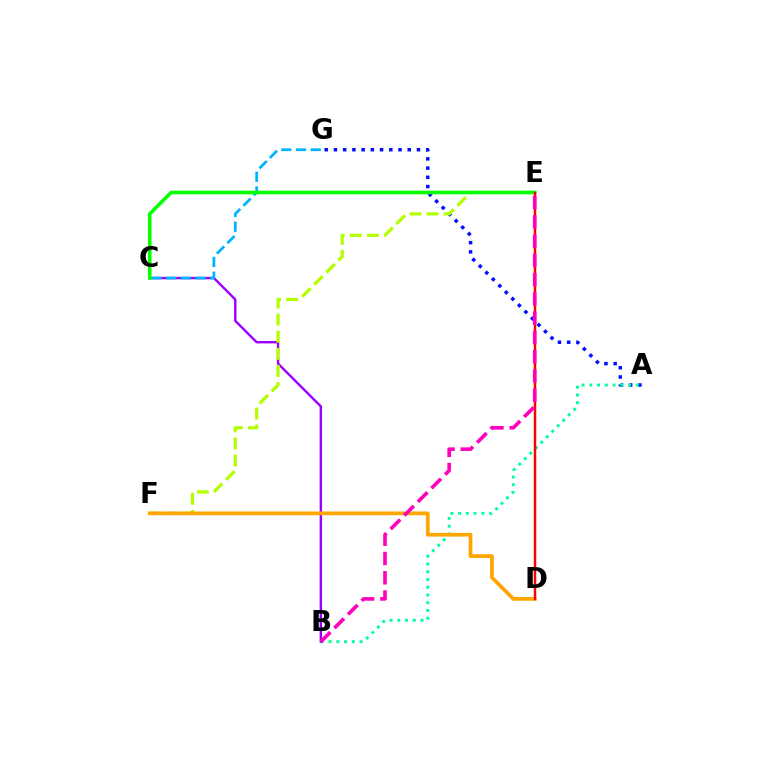{('A', 'G'): [{'color': '#0010ff', 'line_style': 'dotted', 'thickness': 2.51}], ('A', 'B'): [{'color': '#00ff9d', 'line_style': 'dotted', 'thickness': 2.11}], ('B', 'C'): [{'color': '#9b00ff', 'line_style': 'solid', 'thickness': 1.72}], ('E', 'F'): [{'color': '#b3ff00', 'line_style': 'dashed', 'thickness': 2.33}], ('C', 'G'): [{'color': '#00b5ff', 'line_style': 'dashed', 'thickness': 2.0}], ('C', 'E'): [{'color': '#08ff00', 'line_style': 'solid', 'thickness': 2.6}], ('D', 'F'): [{'color': '#ffa500', 'line_style': 'solid', 'thickness': 2.67}], ('D', 'E'): [{'color': '#ff0000', 'line_style': 'solid', 'thickness': 1.77}], ('B', 'E'): [{'color': '#ff00bd', 'line_style': 'dashed', 'thickness': 2.62}]}